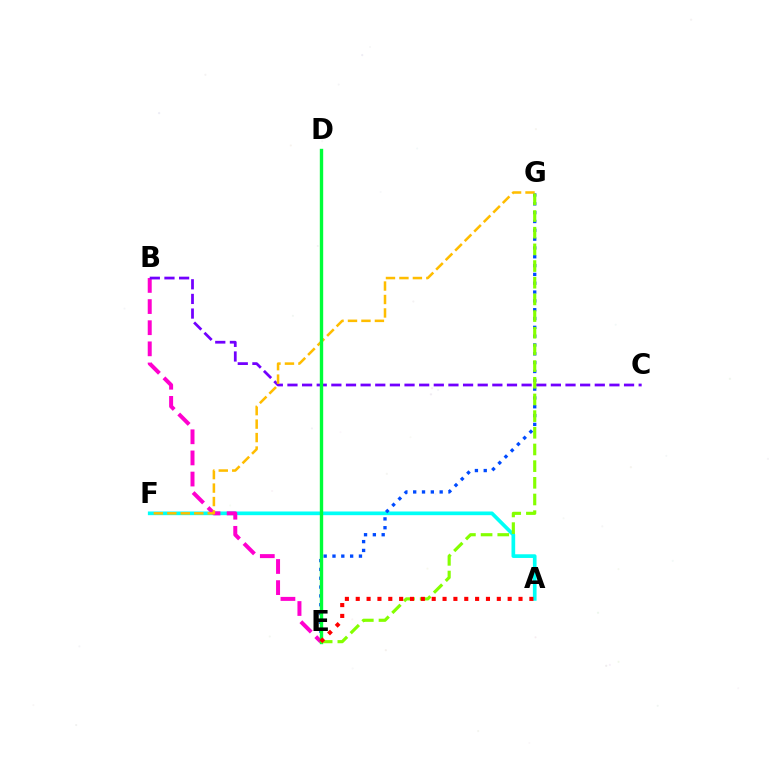{('A', 'F'): [{'color': '#00fff6', 'line_style': 'solid', 'thickness': 2.65}], ('E', 'G'): [{'color': '#004bff', 'line_style': 'dotted', 'thickness': 2.4}, {'color': '#84ff00', 'line_style': 'dashed', 'thickness': 2.27}], ('B', 'E'): [{'color': '#ff00cf', 'line_style': 'dashed', 'thickness': 2.87}], ('B', 'C'): [{'color': '#7200ff', 'line_style': 'dashed', 'thickness': 1.99}], ('F', 'G'): [{'color': '#ffbd00', 'line_style': 'dashed', 'thickness': 1.83}], ('D', 'E'): [{'color': '#00ff39', 'line_style': 'solid', 'thickness': 2.43}], ('A', 'E'): [{'color': '#ff0000', 'line_style': 'dotted', 'thickness': 2.95}]}